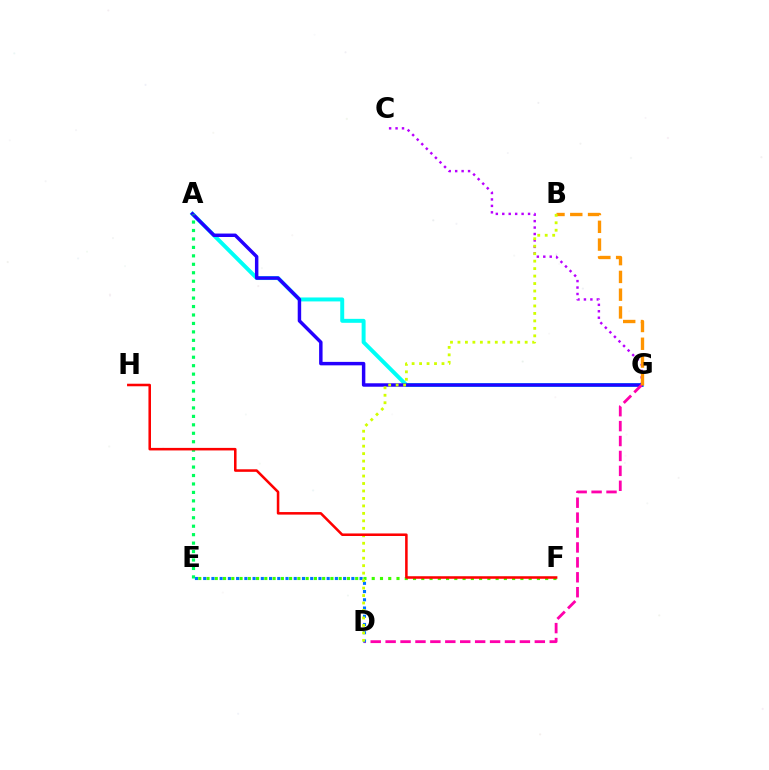{('A', 'G'): [{'color': '#00fff6', 'line_style': 'solid', 'thickness': 2.85}, {'color': '#2500ff', 'line_style': 'solid', 'thickness': 2.49}], ('E', 'F'): [{'color': '#3dff00', 'line_style': 'dotted', 'thickness': 2.24}], ('C', 'G'): [{'color': '#b900ff', 'line_style': 'dotted', 'thickness': 1.75}], ('D', 'G'): [{'color': '#ff00ac', 'line_style': 'dashed', 'thickness': 2.03}], ('B', 'G'): [{'color': '#ff9400', 'line_style': 'dashed', 'thickness': 2.41}], ('D', 'E'): [{'color': '#0074ff', 'line_style': 'dotted', 'thickness': 2.24}], ('B', 'D'): [{'color': '#d1ff00', 'line_style': 'dotted', 'thickness': 2.03}], ('A', 'E'): [{'color': '#00ff5c', 'line_style': 'dotted', 'thickness': 2.3}], ('F', 'H'): [{'color': '#ff0000', 'line_style': 'solid', 'thickness': 1.83}]}